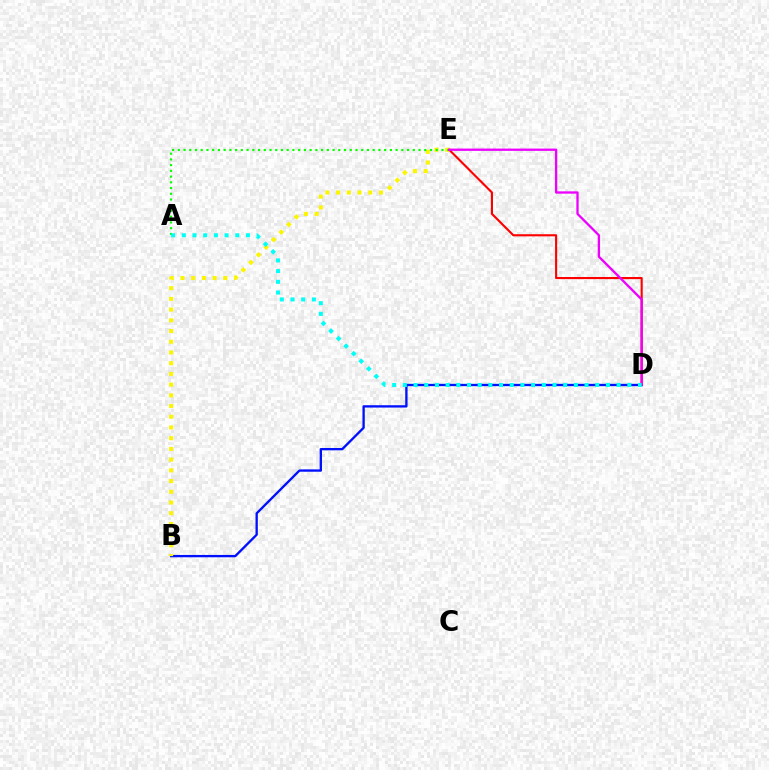{('D', 'E'): [{'color': '#ff0000', 'line_style': 'solid', 'thickness': 1.52}, {'color': '#ee00ff', 'line_style': 'solid', 'thickness': 1.66}], ('B', 'D'): [{'color': '#0010ff', 'line_style': 'solid', 'thickness': 1.68}], ('B', 'E'): [{'color': '#fcf500', 'line_style': 'dotted', 'thickness': 2.91}], ('A', 'E'): [{'color': '#08ff00', 'line_style': 'dotted', 'thickness': 1.56}], ('A', 'D'): [{'color': '#00fff6', 'line_style': 'dotted', 'thickness': 2.9}]}